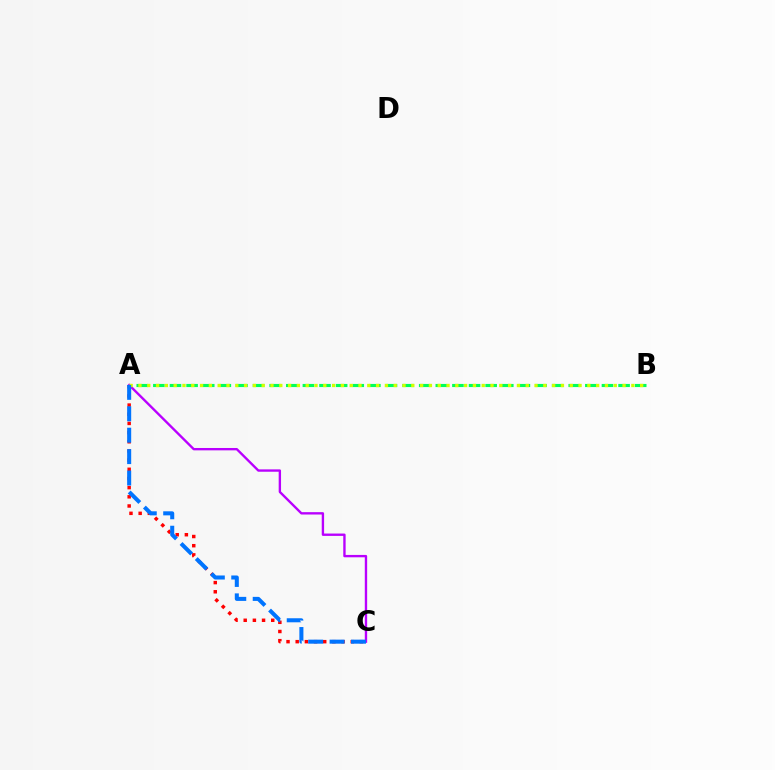{('A', 'B'): [{'color': '#00ff5c', 'line_style': 'dashed', 'thickness': 2.26}, {'color': '#d1ff00', 'line_style': 'dotted', 'thickness': 2.39}], ('A', 'C'): [{'color': '#ff0000', 'line_style': 'dotted', 'thickness': 2.49}, {'color': '#b900ff', 'line_style': 'solid', 'thickness': 1.7}, {'color': '#0074ff', 'line_style': 'dashed', 'thickness': 2.91}]}